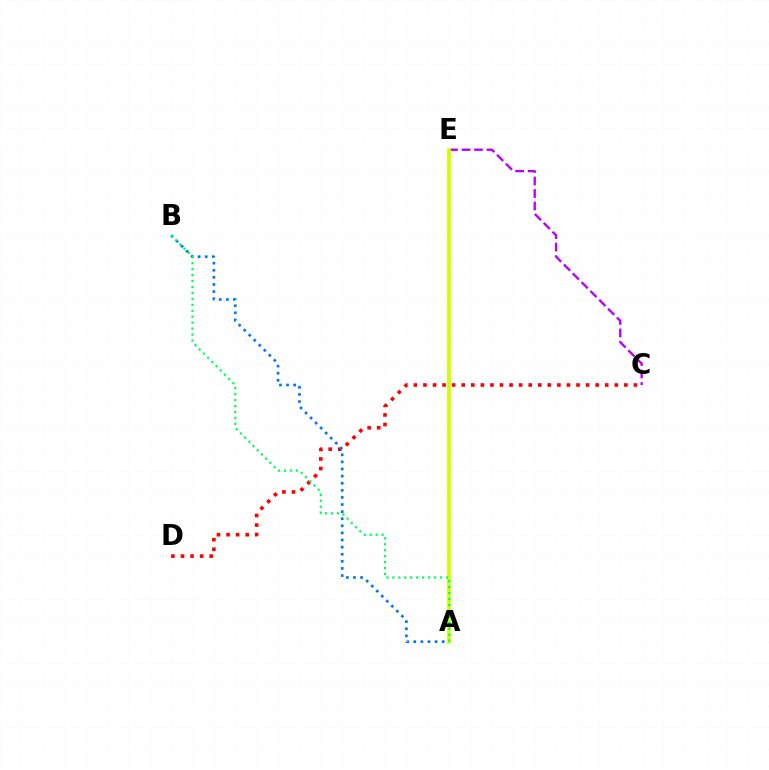{('C', 'D'): [{'color': '#ff0000', 'line_style': 'dotted', 'thickness': 2.6}], ('A', 'B'): [{'color': '#0074ff', 'line_style': 'dotted', 'thickness': 1.93}, {'color': '#00ff5c', 'line_style': 'dotted', 'thickness': 1.62}], ('C', 'E'): [{'color': '#b900ff', 'line_style': 'dashed', 'thickness': 1.7}], ('A', 'E'): [{'color': '#d1ff00', 'line_style': 'solid', 'thickness': 2.73}]}